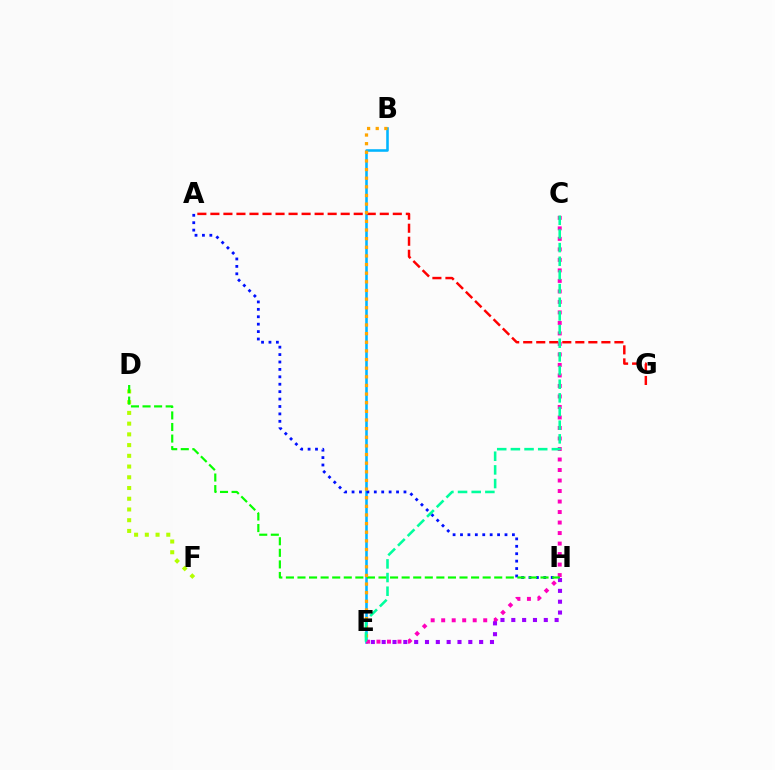{('B', 'E'): [{'color': '#00b5ff', 'line_style': 'solid', 'thickness': 1.85}, {'color': '#ffa500', 'line_style': 'dotted', 'thickness': 2.35}], ('A', 'H'): [{'color': '#0010ff', 'line_style': 'dotted', 'thickness': 2.02}], ('D', 'F'): [{'color': '#b3ff00', 'line_style': 'dotted', 'thickness': 2.92}], ('A', 'G'): [{'color': '#ff0000', 'line_style': 'dashed', 'thickness': 1.77}], ('C', 'E'): [{'color': '#ff00bd', 'line_style': 'dotted', 'thickness': 2.85}, {'color': '#00ff9d', 'line_style': 'dashed', 'thickness': 1.86}], ('E', 'H'): [{'color': '#9b00ff', 'line_style': 'dotted', 'thickness': 2.94}], ('D', 'H'): [{'color': '#08ff00', 'line_style': 'dashed', 'thickness': 1.57}]}